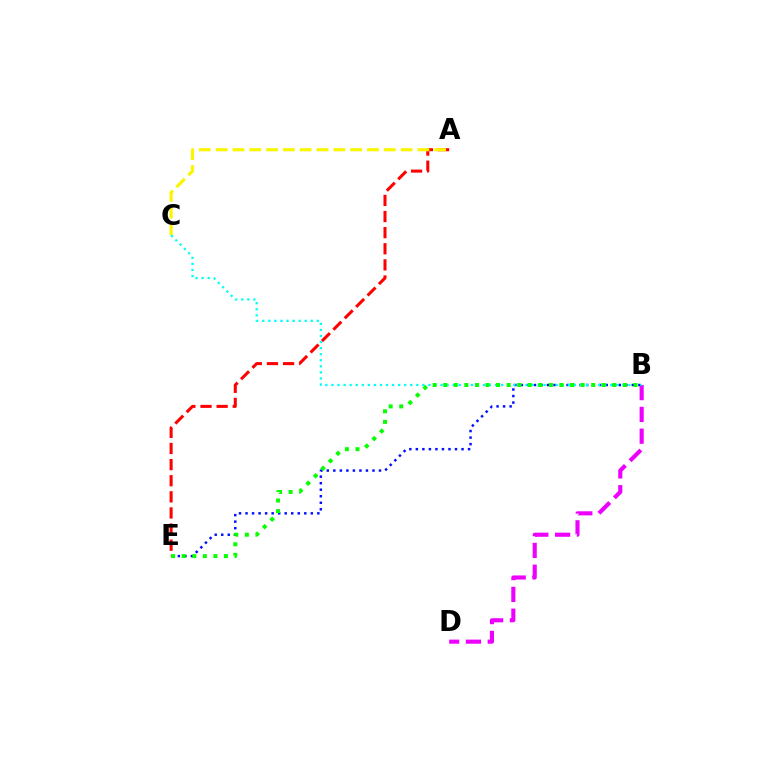{('A', 'E'): [{'color': '#ff0000', 'line_style': 'dashed', 'thickness': 2.19}], ('B', 'D'): [{'color': '#ee00ff', 'line_style': 'dashed', 'thickness': 2.96}], ('A', 'C'): [{'color': '#fcf500', 'line_style': 'dashed', 'thickness': 2.28}], ('B', 'E'): [{'color': '#0010ff', 'line_style': 'dotted', 'thickness': 1.77}, {'color': '#08ff00', 'line_style': 'dotted', 'thickness': 2.87}], ('B', 'C'): [{'color': '#00fff6', 'line_style': 'dotted', 'thickness': 1.65}]}